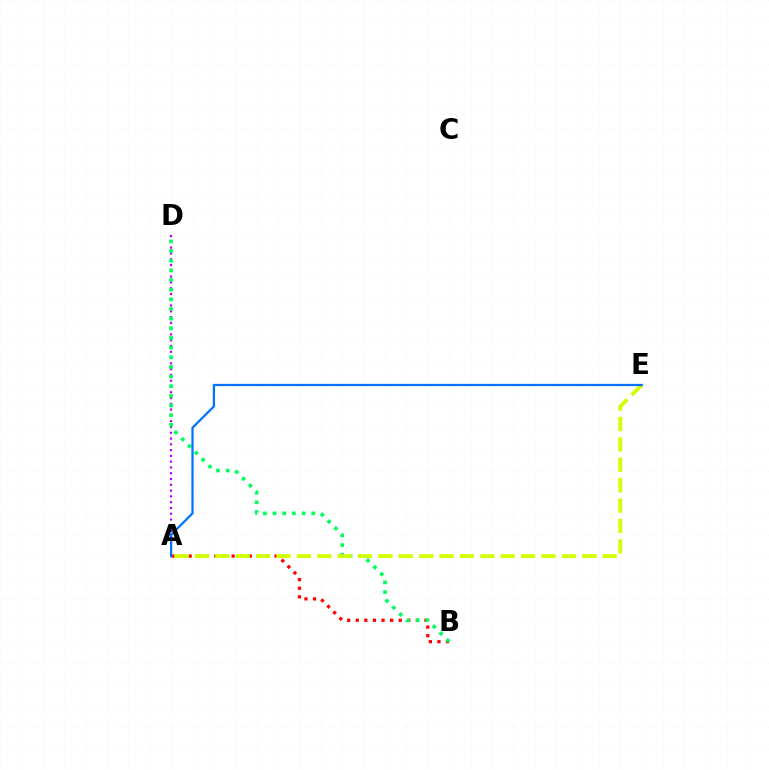{('A', 'B'): [{'color': '#ff0000', 'line_style': 'dotted', 'thickness': 2.33}], ('A', 'D'): [{'color': '#b900ff', 'line_style': 'dotted', 'thickness': 1.57}], ('B', 'D'): [{'color': '#00ff5c', 'line_style': 'dotted', 'thickness': 2.62}], ('A', 'E'): [{'color': '#d1ff00', 'line_style': 'dashed', 'thickness': 2.77}, {'color': '#0074ff', 'line_style': 'solid', 'thickness': 1.62}]}